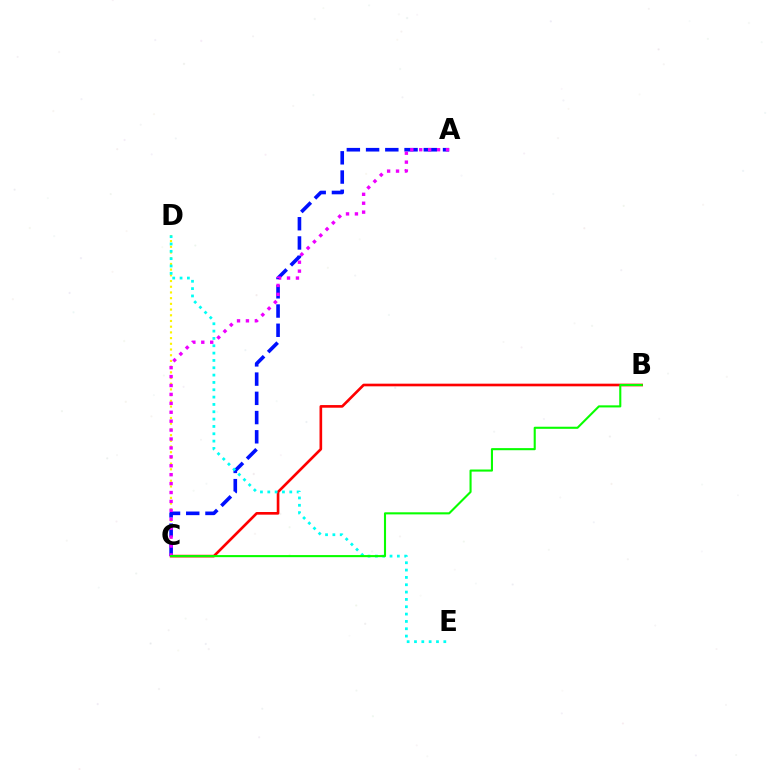{('B', 'C'): [{'color': '#ff0000', 'line_style': 'solid', 'thickness': 1.91}, {'color': '#08ff00', 'line_style': 'solid', 'thickness': 1.51}], ('C', 'D'): [{'color': '#fcf500', 'line_style': 'dotted', 'thickness': 1.55}], ('A', 'C'): [{'color': '#0010ff', 'line_style': 'dashed', 'thickness': 2.61}, {'color': '#ee00ff', 'line_style': 'dotted', 'thickness': 2.42}], ('D', 'E'): [{'color': '#00fff6', 'line_style': 'dotted', 'thickness': 1.99}]}